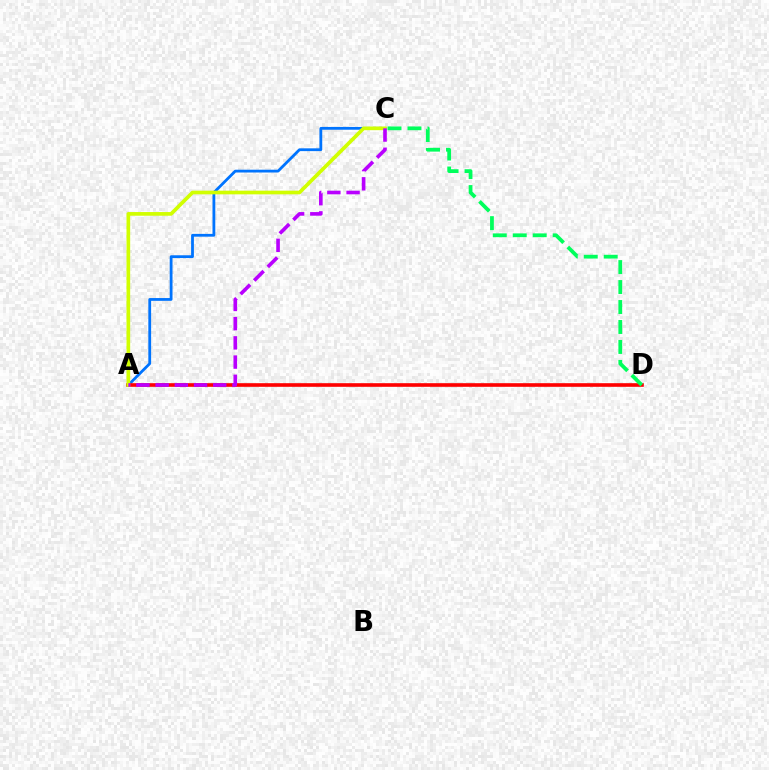{('A', 'C'): [{'color': '#0074ff', 'line_style': 'solid', 'thickness': 2.01}, {'color': '#d1ff00', 'line_style': 'solid', 'thickness': 2.65}, {'color': '#b900ff', 'line_style': 'dashed', 'thickness': 2.61}], ('A', 'D'): [{'color': '#ff0000', 'line_style': 'solid', 'thickness': 2.61}], ('C', 'D'): [{'color': '#00ff5c', 'line_style': 'dashed', 'thickness': 2.71}]}